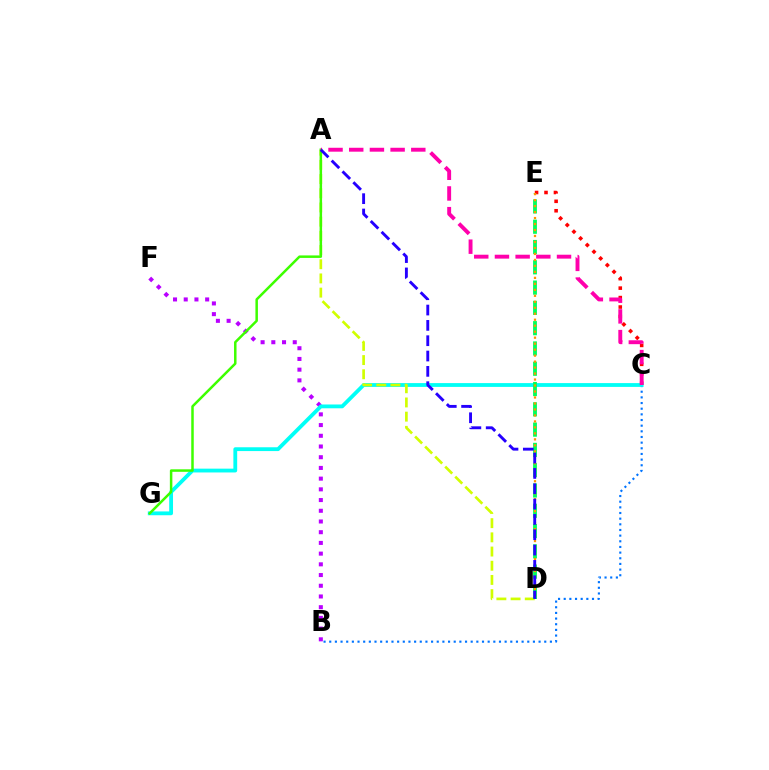{('C', 'E'): [{'color': '#ff0000', 'line_style': 'dotted', 'thickness': 2.57}], ('B', 'F'): [{'color': '#b900ff', 'line_style': 'dotted', 'thickness': 2.91}], ('B', 'C'): [{'color': '#0074ff', 'line_style': 'dotted', 'thickness': 1.54}], ('C', 'G'): [{'color': '#00fff6', 'line_style': 'solid', 'thickness': 2.74}], ('A', 'D'): [{'color': '#d1ff00', 'line_style': 'dashed', 'thickness': 1.93}, {'color': '#2500ff', 'line_style': 'dashed', 'thickness': 2.08}], ('A', 'G'): [{'color': '#3dff00', 'line_style': 'solid', 'thickness': 1.8}], ('D', 'E'): [{'color': '#00ff5c', 'line_style': 'dashed', 'thickness': 2.76}, {'color': '#ff9400', 'line_style': 'dotted', 'thickness': 1.63}], ('A', 'C'): [{'color': '#ff00ac', 'line_style': 'dashed', 'thickness': 2.81}]}